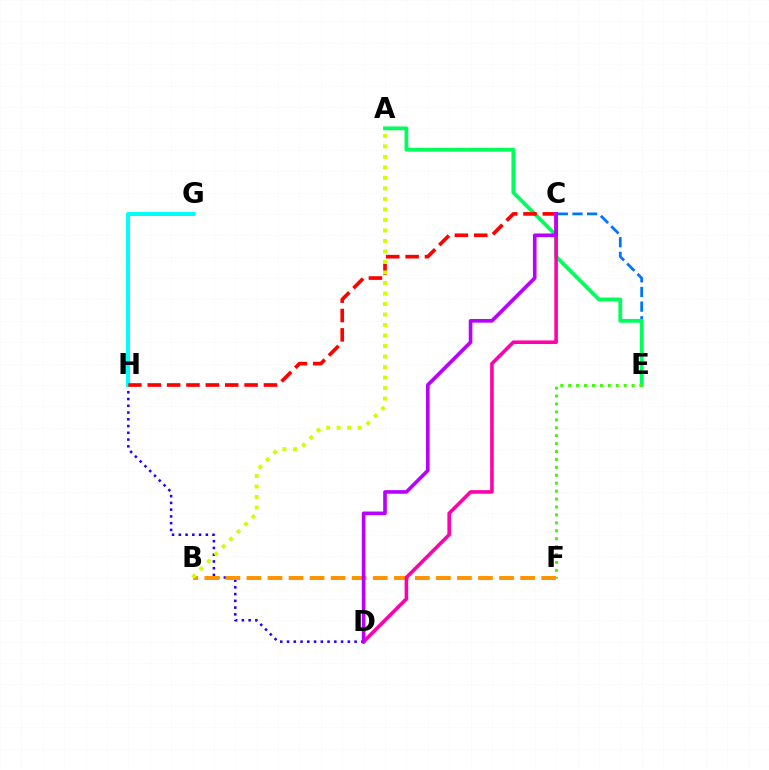{('C', 'E'): [{'color': '#0074ff', 'line_style': 'dashed', 'thickness': 1.99}], ('D', 'H'): [{'color': '#2500ff', 'line_style': 'dotted', 'thickness': 1.84}], ('G', 'H'): [{'color': '#00fff6', 'line_style': 'solid', 'thickness': 2.89}], ('A', 'E'): [{'color': '#00ff5c', 'line_style': 'solid', 'thickness': 2.73}], ('C', 'H'): [{'color': '#ff0000', 'line_style': 'dashed', 'thickness': 2.63}], ('B', 'F'): [{'color': '#ff9400', 'line_style': 'dashed', 'thickness': 2.86}], ('C', 'D'): [{'color': '#ff00ac', 'line_style': 'solid', 'thickness': 2.58}, {'color': '#b900ff', 'line_style': 'solid', 'thickness': 2.61}], ('A', 'B'): [{'color': '#d1ff00', 'line_style': 'dotted', 'thickness': 2.86}], ('E', 'F'): [{'color': '#3dff00', 'line_style': 'dotted', 'thickness': 2.15}]}